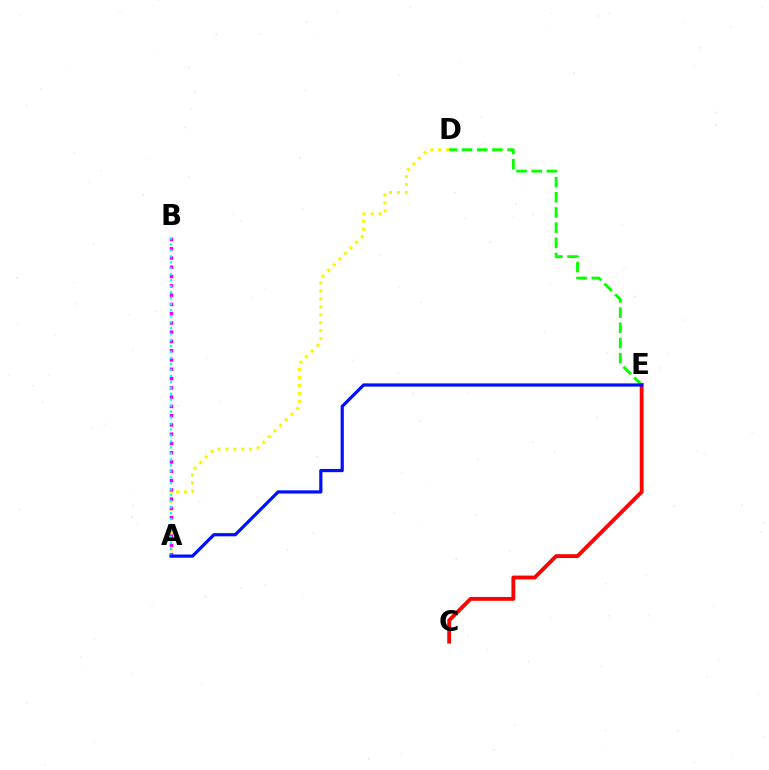{('C', 'E'): [{'color': '#ff0000', 'line_style': 'solid', 'thickness': 2.76}], ('A', 'D'): [{'color': '#fcf500', 'line_style': 'dotted', 'thickness': 2.16}], ('A', 'B'): [{'color': '#ee00ff', 'line_style': 'dotted', 'thickness': 2.52}, {'color': '#00fff6', 'line_style': 'dotted', 'thickness': 1.62}], ('D', 'E'): [{'color': '#08ff00', 'line_style': 'dashed', 'thickness': 2.06}], ('A', 'E'): [{'color': '#0010ff', 'line_style': 'solid', 'thickness': 2.31}]}